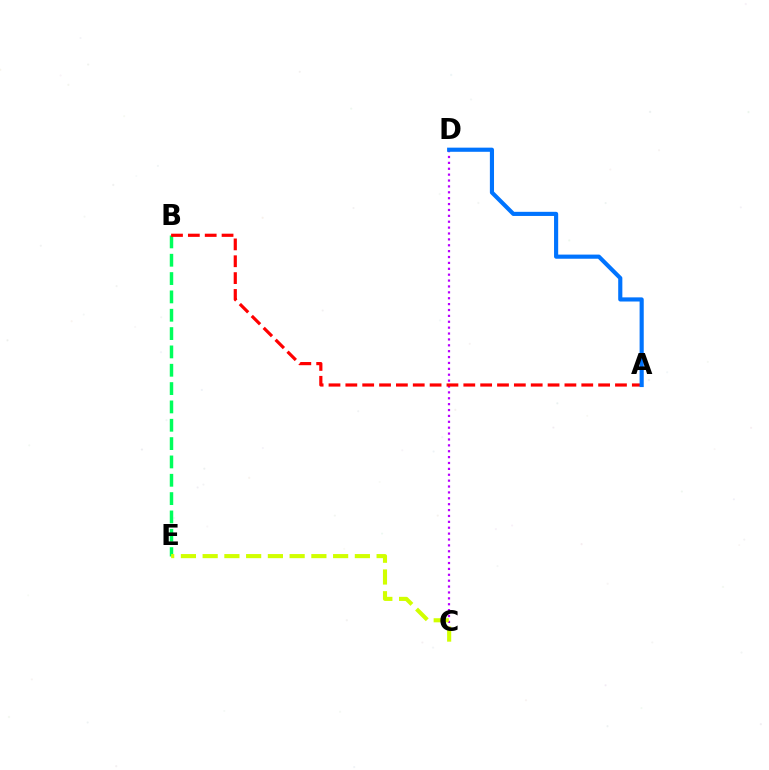{('B', 'E'): [{'color': '#00ff5c', 'line_style': 'dashed', 'thickness': 2.49}], ('C', 'D'): [{'color': '#b900ff', 'line_style': 'dotted', 'thickness': 1.6}], ('A', 'B'): [{'color': '#ff0000', 'line_style': 'dashed', 'thickness': 2.29}], ('C', 'E'): [{'color': '#d1ff00', 'line_style': 'dashed', 'thickness': 2.95}], ('A', 'D'): [{'color': '#0074ff', 'line_style': 'solid', 'thickness': 2.98}]}